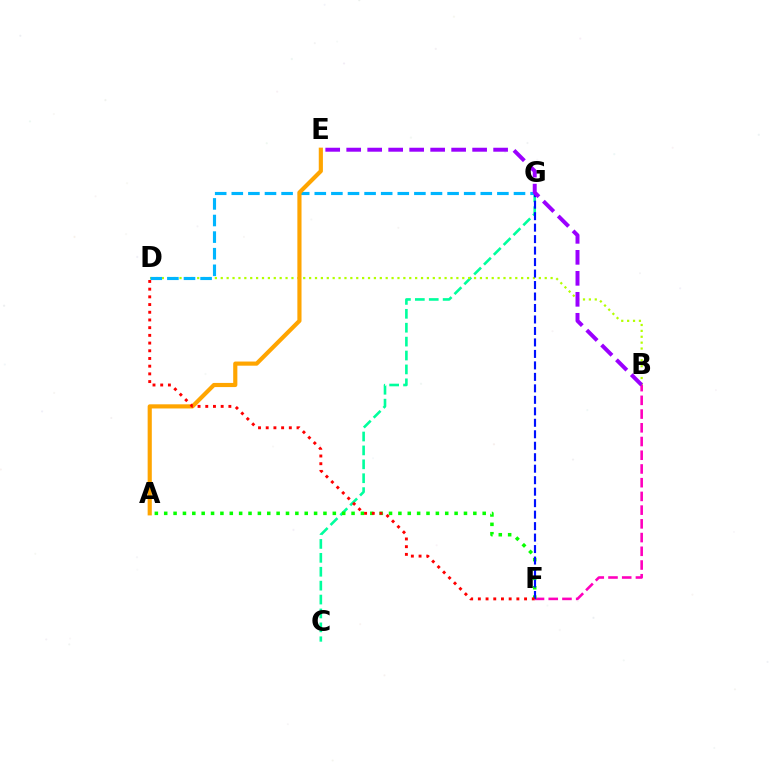{('C', 'G'): [{'color': '#00ff9d', 'line_style': 'dashed', 'thickness': 1.89}], ('B', 'F'): [{'color': '#ff00bd', 'line_style': 'dashed', 'thickness': 1.86}], ('A', 'F'): [{'color': '#08ff00', 'line_style': 'dotted', 'thickness': 2.55}], ('B', 'D'): [{'color': '#b3ff00', 'line_style': 'dotted', 'thickness': 1.6}], ('D', 'G'): [{'color': '#00b5ff', 'line_style': 'dashed', 'thickness': 2.26}], ('F', 'G'): [{'color': '#0010ff', 'line_style': 'dashed', 'thickness': 1.56}], ('A', 'E'): [{'color': '#ffa500', 'line_style': 'solid', 'thickness': 2.99}], ('D', 'F'): [{'color': '#ff0000', 'line_style': 'dotted', 'thickness': 2.09}], ('B', 'E'): [{'color': '#9b00ff', 'line_style': 'dashed', 'thickness': 2.85}]}